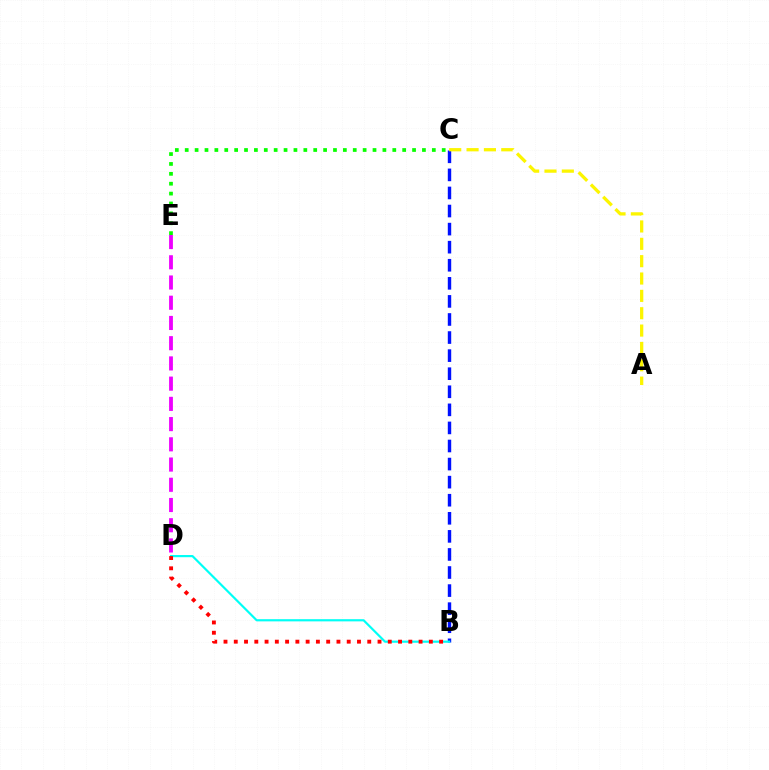{('B', 'C'): [{'color': '#0010ff', 'line_style': 'dashed', 'thickness': 2.46}], ('D', 'E'): [{'color': '#ee00ff', 'line_style': 'dashed', 'thickness': 2.75}], ('B', 'D'): [{'color': '#00fff6', 'line_style': 'solid', 'thickness': 1.57}, {'color': '#ff0000', 'line_style': 'dotted', 'thickness': 2.79}], ('C', 'E'): [{'color': '#08ff00', 'line_style': 'dotted', 'thickness': 2.69}], ('A', 'C'): [{'color': '#fcf500', 'line_style': 'dashed', 'thickness': 2.36}]}